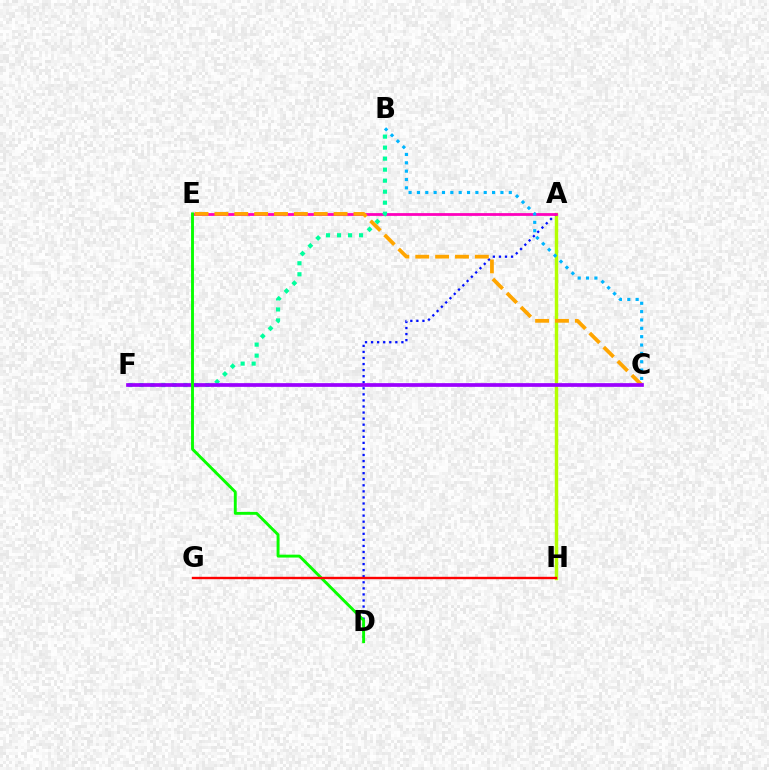{('A', 'H'): [{'color': '#b3ff00', 'line_style': 'solid', 'thickness': 2.47}], ('A', 'D'): [{'color': '#0010ff', 'line_style': 'dotted', 'thickness': 1.65}], ('A', 'E'): [{'color': '#ff00bd', 'line_style': 'solid', 'thickness': 2.0}], ('C', 'E'): [{'color': '#ffa500', 'line_style': 'dashed', 'thickness': 2.7}], ('B', 'F'): [{'color': '#00ff9d', 'line_style': 'dotted', 'thickness': 2.99}], ('C', 'F'): [{'color': '#9b00ff', 'line_style': 'solid', 'thickness': 2.67}], ('B', 'C'): [{'color': '#00b5ff', 'line_style': 'dotted', 'thickness': 2.27}], ('D', 'E'): [{'color': '#08ff00', 'line_style': 'solid', 'thickness': 2.09}], ('G', 'H'): [{'color': '#ff0000', 'line_style': 'solid', 'thickness': 1.71}]}